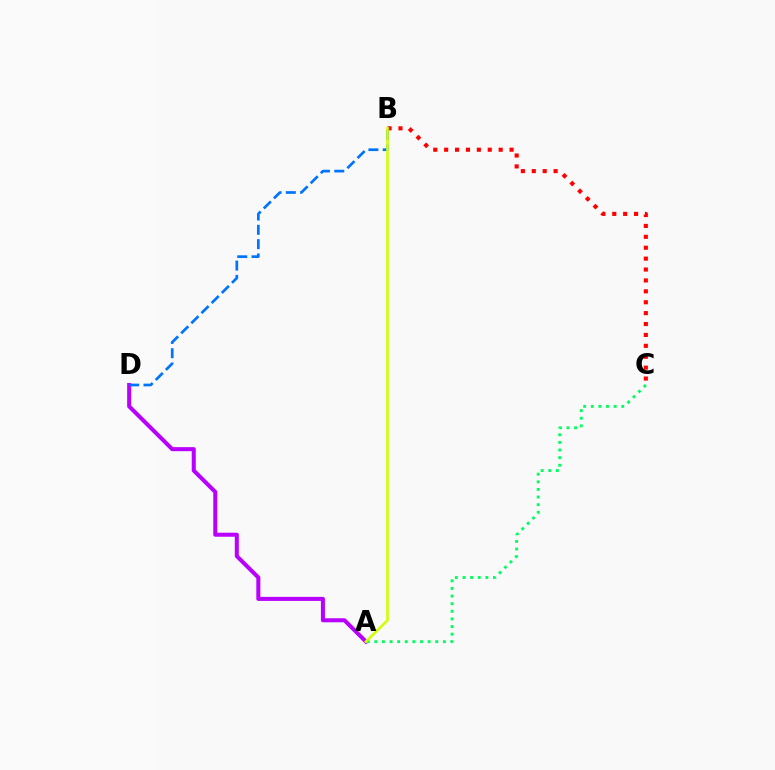{('A', 'D'): [{'color': '#b900ff', 'line_style': 'solid', 'thickness': 2.9}], ('B', 'C'): [{'color': '#ff0000', 'line_style': 'dotted', 'thickness': 2.96}], ('B', 'D'): [{'color': '#0074ff', 'line_style': 'dashed', 'thickness': 1.94}], ('A', 'C'): [{'color': '#00ff5c', 'line_style': 'dotted', 'thickness': 2.07}], ('A', 'B'): [{'color': '#d1ff00', 'line_style': 'solid', 'thickness': 1.89}]}